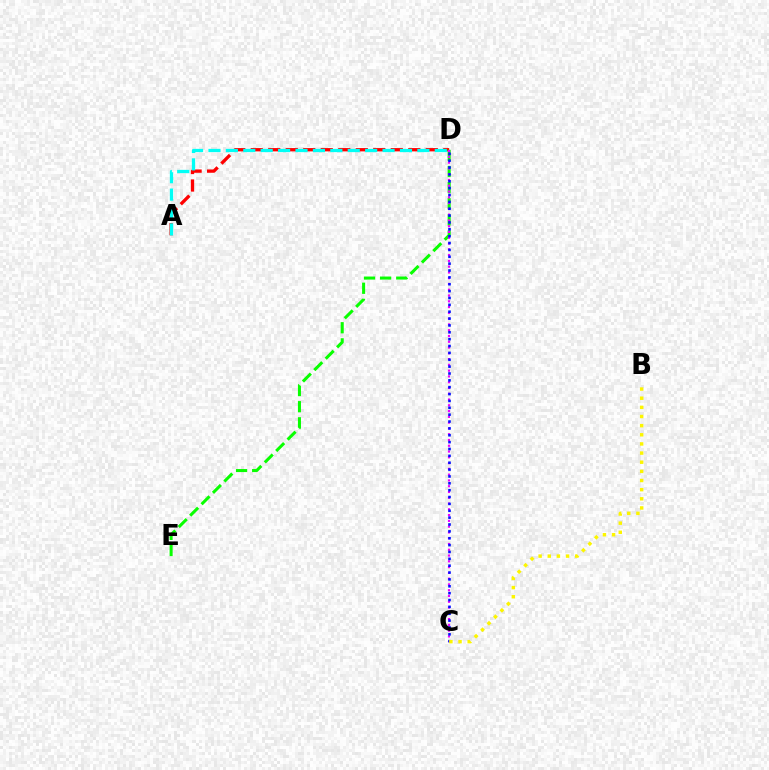{('A', 'D'): [{'color': '#ff0000', 'line_style': 'dashed', 'thickness': 2.38}, {'color': '#00fff6', 'line_style': 'dashed', 'thickness': 2.37}], ('D', 'E'): [{'color': '#08ff00', 'line_style': 'dashed', 'thickness': 2.19}], ('C', 'D'): [{'color': '#ee00ff', 'line_style': 'dotted', 'thickness': 1.57}, {'color': '#0010ff', 'line_style': 'dotted', 'thickness': 1.87}], ('B', 'C'): [{'color': '#fcf500', 'line_style': 'dotted', 'thickness': 2.48}]}